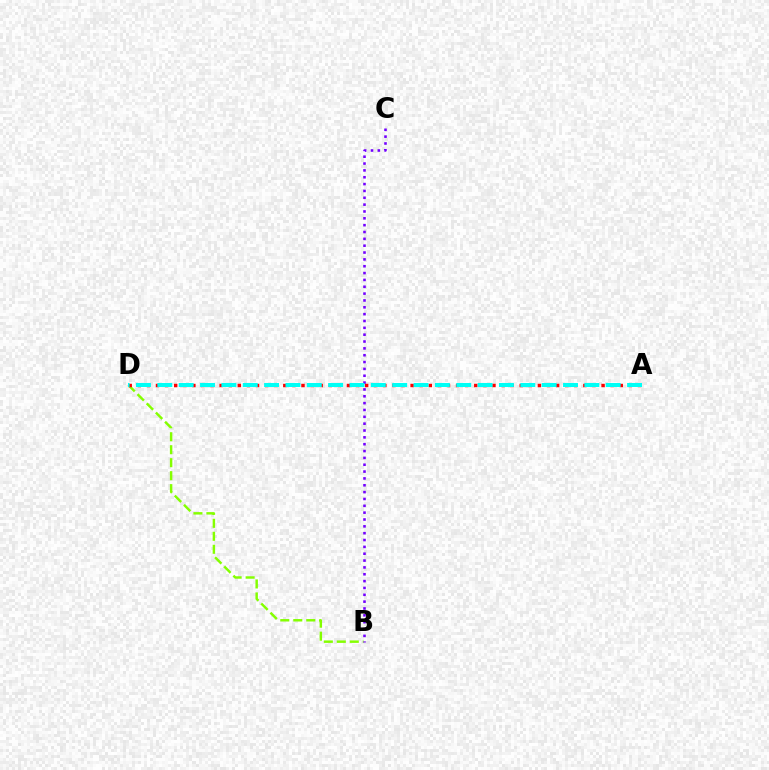{('B', 'D'): [{'color': '#84ff00', 'line_style': 'dashed', 'thickness': 1.76}], ('A', 'D'): [{'color': '#ff0000', 'line_style': 'dotted', 'thickness': 2.47}, {'color': '#00fff6', 'line_style': 'dashed', 'thickness': 2.9}], ('B', 'C'): [{'color': '#7200ff', 'line_style': 'dotted', 'thickness': 1.86}]}